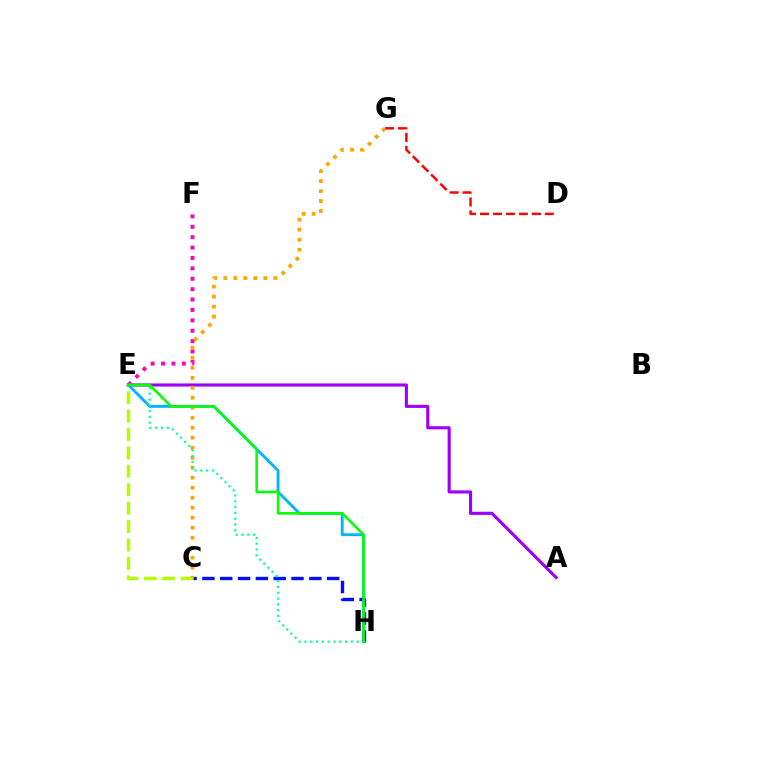{('C', 'E'): [{'color': '#b3ff00', 'line_style': 'dashed', 'thickness': 2.5}], ('A', 'E'): [{'color': '#9b00ff', 'line_style': 'solid', 'thickness': 2.24}], ('E', 'F'): [{'color': '#ff00bd', 'line_style': 'dotted', 'thickness': 2.82}], ('D', 'G'): [{'color': '#ff0000', 'line_style': 'dashed', 'thickness': 1.76}], ('E', 'H'): [{'color': '#00b5ff', 'line_style': 'solid', 'thickness': 2.06}, {'color': '#00ff9d', 'line_style': 'dotted', 'thickness': 1.57}, {'color': '#08ff00', 'line_style': 'solid', 'thickness': 1.86}], ('C', 'H'): [{'color': '#0010ff', 'line_style': 'dashed', 'thickness': 2.42}], ('C', 'G'): [{'color': '#ffa500', 'line_style': 'dotted', 'thickness': 2.72}]}